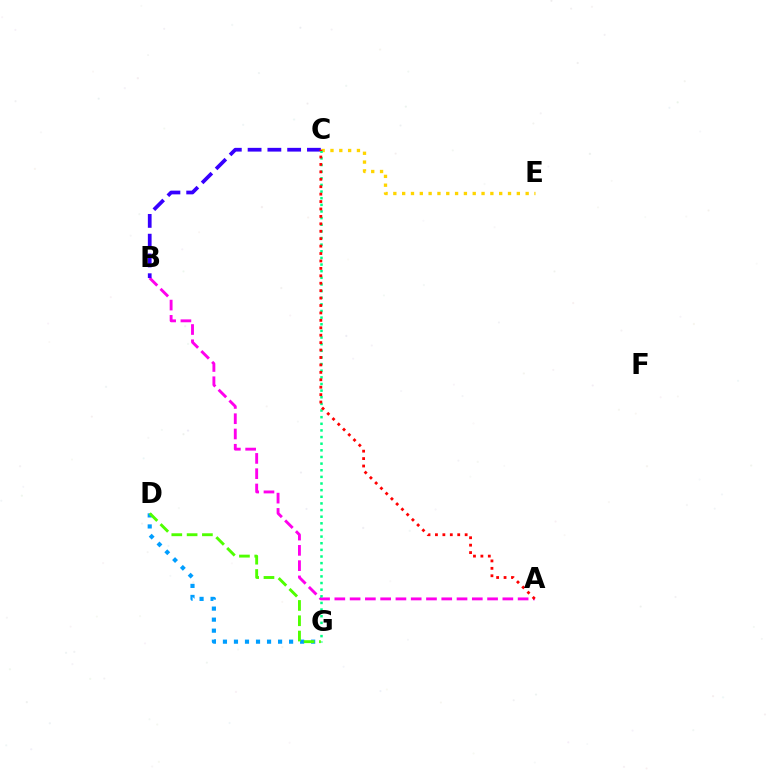{('A', 'B'): [{'color': '#ff00ed', 'line_style': 'dashed', 'thickness': 2.08}], ('C', 'E'): [{'color': '#ffd500', 'line_style': 'dotted', 'thickness': 2.4}], ('B', 'C'): [{'color': '#3700ff', 'line_style': 'dashed', 'thickness': 2.69}], ('D', 'G'): [{'color': '#009eff', 'line_style': 'dotted', 'thickness': 3.0}, {'color': '#4fff00', 'line_style': 'dashed', 'thickness': 2.08}], ('C', 'G'): [{'color': '#00ff86', 'line_style': 'dotted', 'thickness': 1.8}], ('A', 'C'): [{'color': '#ff0000', 'line_style': 'dotted', 'thickness': 2.02}]}